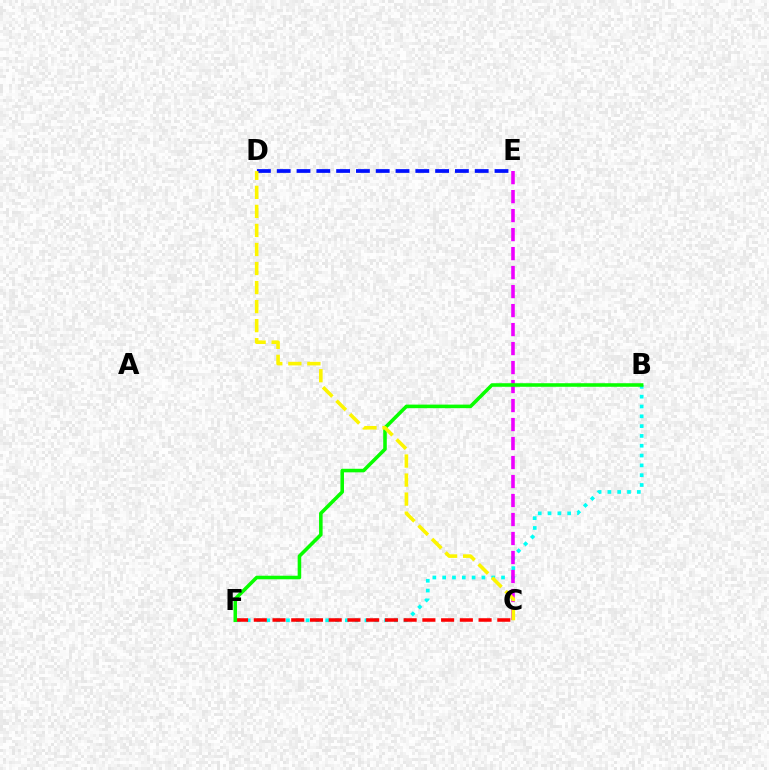{('B', 'F'): [{'color': '#00fff6', 'line_style': 'dotted', 'thickness': 2.67}, {'color': '#08ff00', 'line_style': 'solid', 'thickness': 2.56}], ('C', 'F'): [{'color': '#ff0000', 'line_style': 'dashed', 'thickness': 2.55}], ('C', 'E'): [{'color': '#ee00ff', 'line_style': 'dashed', 'thickness': 2.58}], ('D', 'E'): [{'color': '#0010ff', 'line_style': 'dashed', 'thickness': 2.69}], ('C', 'D'): [{'color': '#fcf500', 'line_style': 'dashed', 'thickness': 2.59}]}